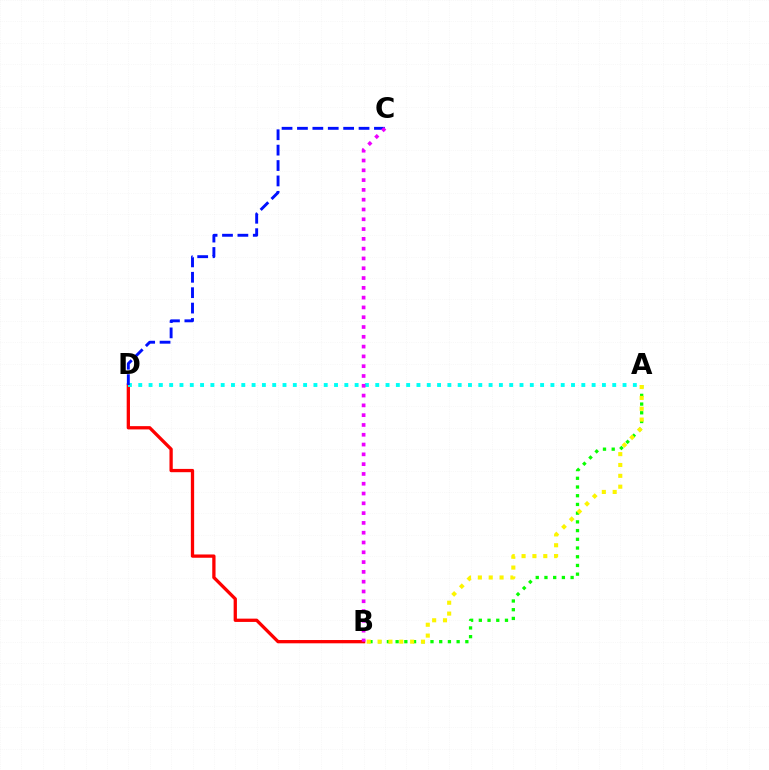{('A', 'B'): [{'color': '#08ff00', 'line_style': 'dotted', 'thickness': 2.37}, {'color': '#fcf500', 'line_style': 'dotted', 'thickness': 2.95}], ('B', 'D'): [{'color': '#ff0000', 'line_style': 'solid', 'thickness': 2.37}], ('A', 'D'): [{'color': '#00fff6', 'line_style': 'dotted', 'thickness': 2.8}], ('C', 'D'): [{'color': '#0010ff', 'line_style': 'dashed', 'thickness': 2.09}], ('B', 'C'): [{'color': '#ee00ff', 'line_style': 'dotted', 'thickness': 2.66}]}